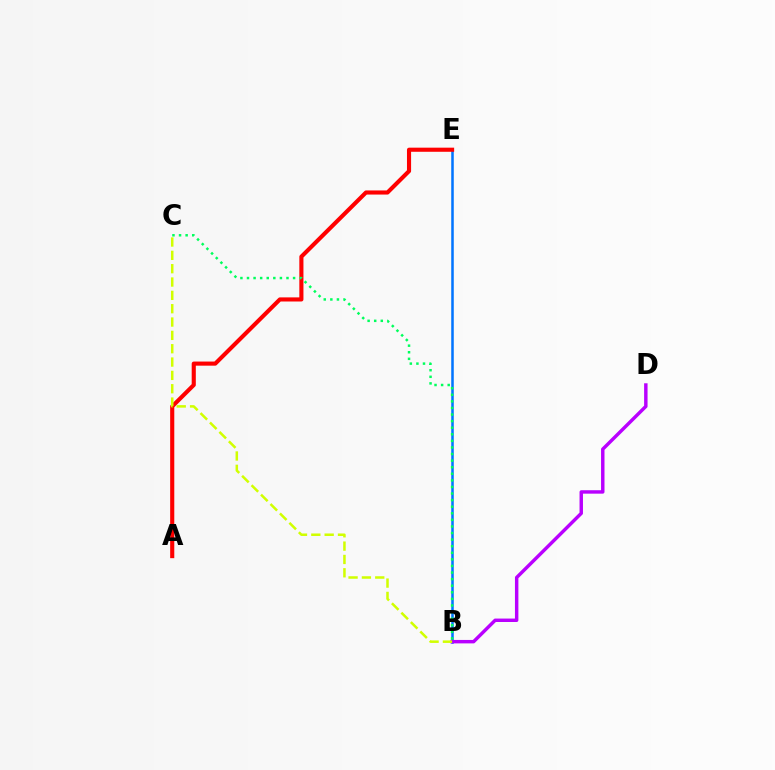{('B', 'E'): [{'color': '#0074ff', 'line_style': 'solid', 'thickness': 1.82}], ('A', 'E'): [{'color': '#ff0000', 'line_style': 'solid', 'thickness': 2.96}], ('B', 'C'): [{'color': '#00ff5c', 'line_style': 'dotted', 'thickness': 1.79}, {'color': '#d1ff00', 'line_style': 'dashed', 'thickness': 1.81}], ('B', 'D'): [{'color': '#b900ff', 'line_style': 'solid', 'thickness': 2.48}]}